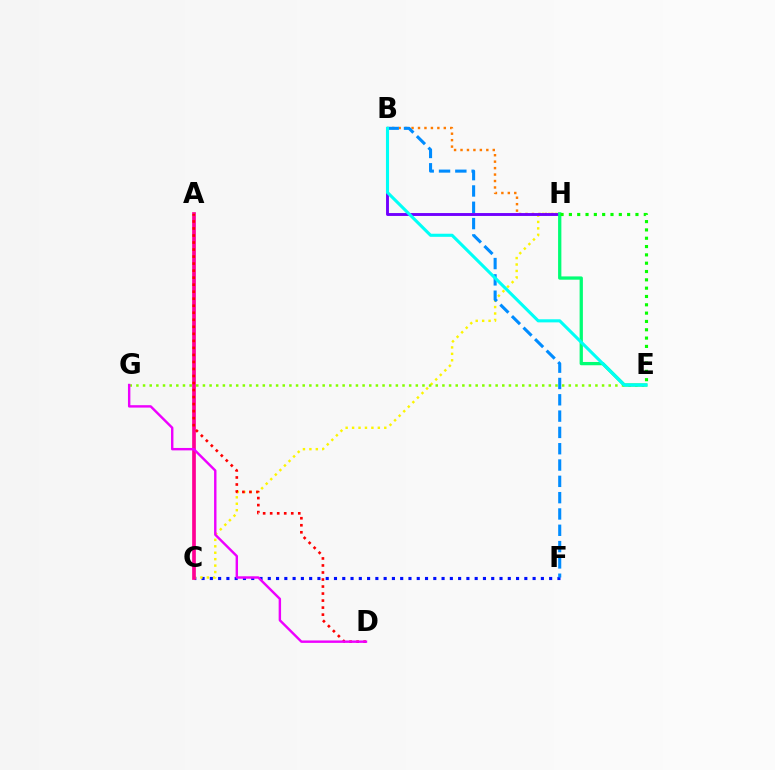{('C', 'F'): [{'color': '#0010ff', 'line_style': 'dotted', 'thickness': 2.25}], ('C', 'H'): [{'color': '#fcf500', 'line_style': 'dotted', 'thickness': 1.75}], ('A', 'C'): [{'color': '#ff0094', 'line_style': 'solid', 'thickness': 2.66}], ('B', 'H'): [{'color': '#ff7c00', 'line_style': 'dotted', 'thickness': 1.75}, {'color': '#7200ff', 'line_style': 'solid', 'thickness': 2.09}], ('A', 'D'): [{'color': '#ff0000', 'line_style': 'dotted', 'thickness': 1.91}], ('B', 'F'): [{'color': '#008cff', 'line_style': 'dashed', 'thickness': 2.22}], ('E', 'G'): [{'color': '#84ff00', 'line_style': 'dotted', 'thickness': 1.81}], ('E', 'H'): [{'color': '#00ff74', 'line_style': 'solid', 'thickness': 2.36}, {'color': '#08ff00', 'line_style': 'dotted', 'thickness': 2.26}], ('D', 'G'): [{'color': '#ee00ff', 'line_style': 'solid', 'thickness': 1.74}], ('B', 'E'): [{'color': '#00fff6', 'line_style': 'solid', 'thickness': 2.23}]}